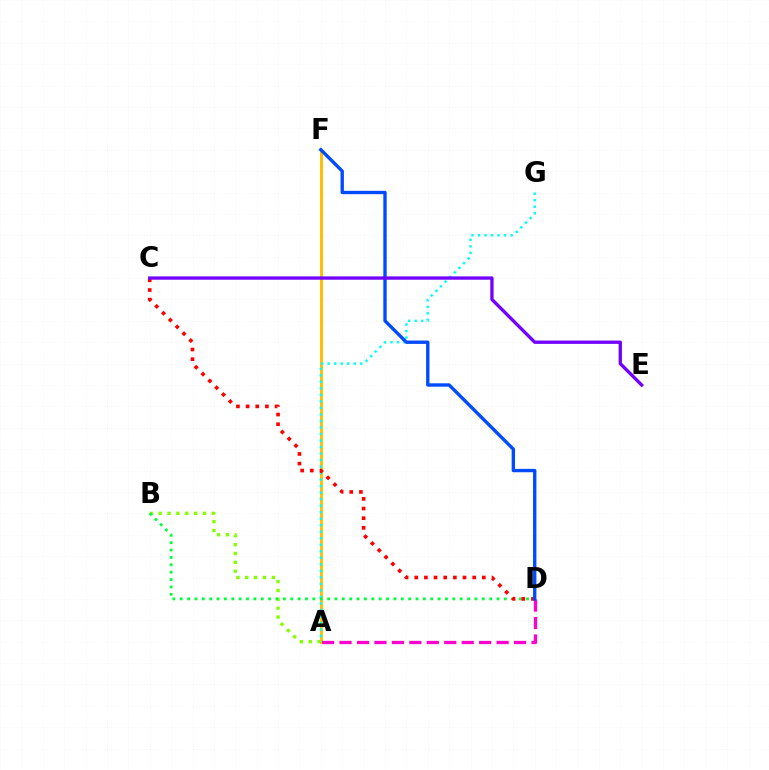{('A', 'F'): [{'color': '#ffbd00', 'line_style': 'solid', 'thickness': 2.09}], ('A', 'B'): [{'color': '#84ff00', 'line_style': 'dotted', 'thickness': 2.41}], ('A', 'D'): [{'color': '#ff00cf', 'line_style': 'dashed', 'thickness': 2.37}], ('A', 'G'): [{'color': '#00fff6', 'line_style': 'dotted', 'thickness': 1.77}], ('B', 'D'): [{'color': '#00ff39', 'line_style': 'dotted', 'thickness': 2.0}], ('C', 'D'): [{'color': '#ff0000', 'line_style': 'dotted', 'thickness': 2.62}], ('D', 'F'): [{'color': '#004bff', 'line_style': 'solid', 'thickness': 2.42}], ('C', 'E'): [{'color': '#7200ff', 'line_style': 'solid', 'thickness': 2.39}]}